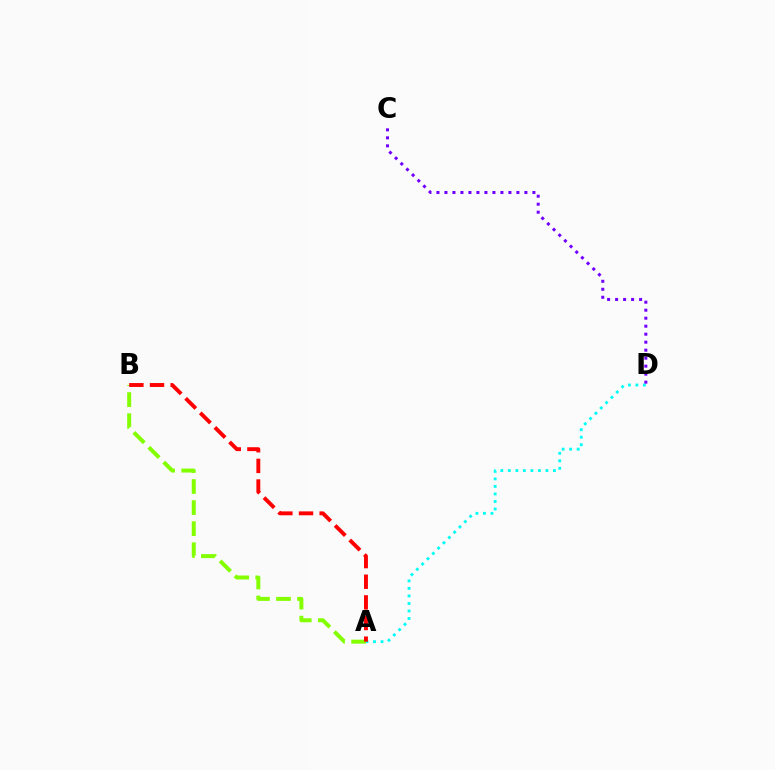{('A', 'D'): [{'color': '#00fff6', 'line_style': 'dotted', 'thickness': 2.04}], ('C', 'D'): [{'color': '#7200ff', 'line_style': 'dotted', 'thickness': 2.17}], ('A', 'B'): [{'color': '#84ff00', 'line_style': 'dashed', 'thickness': 2.86}, {'color': '#ff0000', 'line_style': 'dashed', 'thickness': 2.8}]}